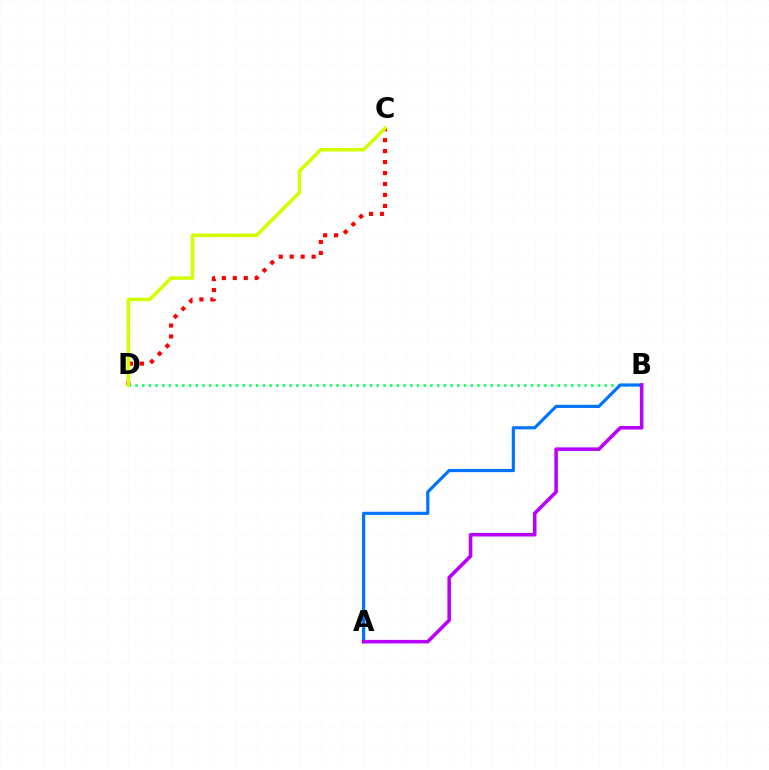{('B', 'D'): [{'color': '#00ff5c', 'line_style': 'dotted', 'thickness': 1.82}], ('C', 'D'): [{'color': '#ff0000', 'line_style': 'dotted', 'thickness': 2.98}, {'color': '#d1ff00', 'line_style': 'solid', 'thickness': 2.55}], ('A', 'B'): [{'color': '#0074ff', 'line_style': 'solid', 'thickness': 2.28}, {'color': '#b900ff', 'line_style': 'solid', 'thickness': 2.55}]}